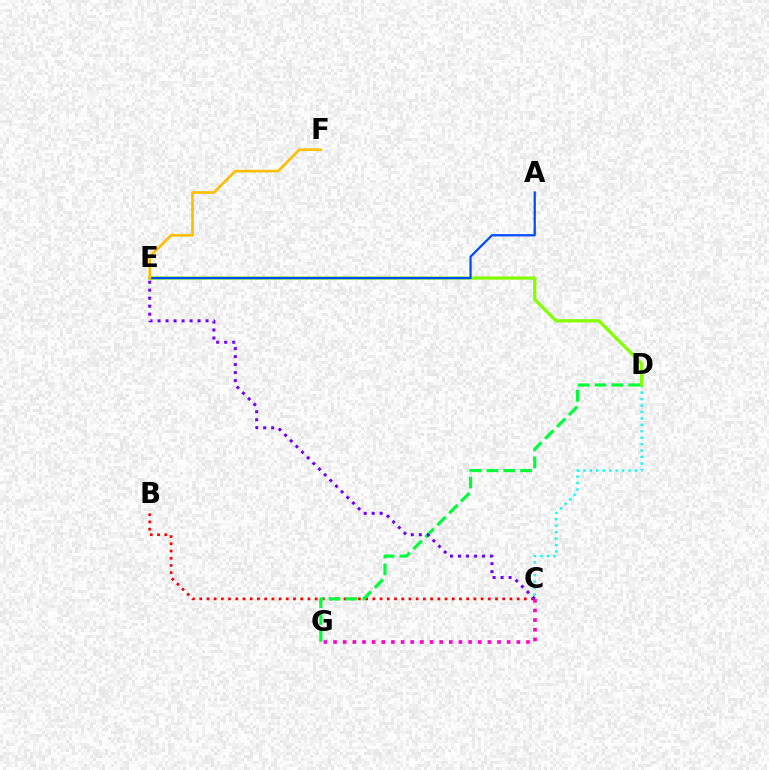{('C', 'D'): [{'color': '#00fff6', 'line_style': 'dotted', 'thickness': 1.75}], ('C', 'G'): [{'color': '#ff00cf', 'line_style': 'dotted', 'thickness': 2.62}], ('D', 'E'): [{'color': '#84ff00', 'line_style': 'solid', 'thickness': 2.35}], ('A', 'E'): [{'color': '#004bff', 'line_style': 'solid', 'thickness': 1.63}], ('B', 'C'): [{'color': '#ff0000', 'line_style': 'dotted', 'thickness': 1.96}], ('D', 'G'): [{'color': '#00ff39', 'line_style': 'dashed', 'thickness': 2.29}], ('C', 'E'): [{'color': '#7200ff', 'line_style': 'dotted', 'thickness': 2.17}], ('E', 'F'): [{'color': '#ffbd00', 'line_style': 'solid', 'thickness': 1.92}]}